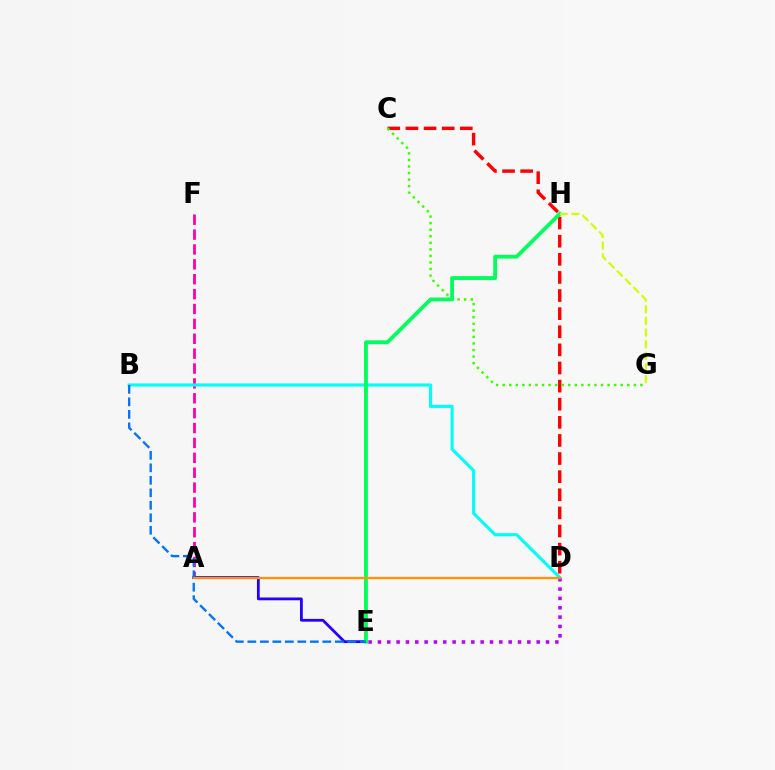{('C', 'D'): [{'color': '#ff0000', 'line_style': 'dashed', 'thickness': 2.46}], ('A', 'F'): [{'color': '#ff00ac', 'line_style': 'dashed', 'thickness': 2.02}], ('A', 'E'): [{'color': '#2500ff', 'line_style': 'solid', 'thickness': 2.0}], ('B', 'D'): [{'color': '#00fff6', 'line_style': 'solid', 'thickness': 2.25}], ('C', 'G'): [{'color': '#3dff00', 'line_style': 'dotted', 'thickness': 1.78}], ('D', 'E'): [{'color': '#b900ff', 'line_style': 'dotted', 'thickness': 2.54}], ('E', 'H'): [{'color': '#00ff5c', 'line_style': 'solid', 'thickness': 2.75}], ('B', 'E'): [{'color': '#0074ff', 'line_style': 'dashed', 'thickness': 1.7}], ('G', 'H'): [{'color': '#d1ff00', 'line_style': 'dashed', 'thickness': 1.58}], ('A', 'D'): [{'color': '#ff9400', 'line_style': 'solid', 'thickness': 1.67}]}